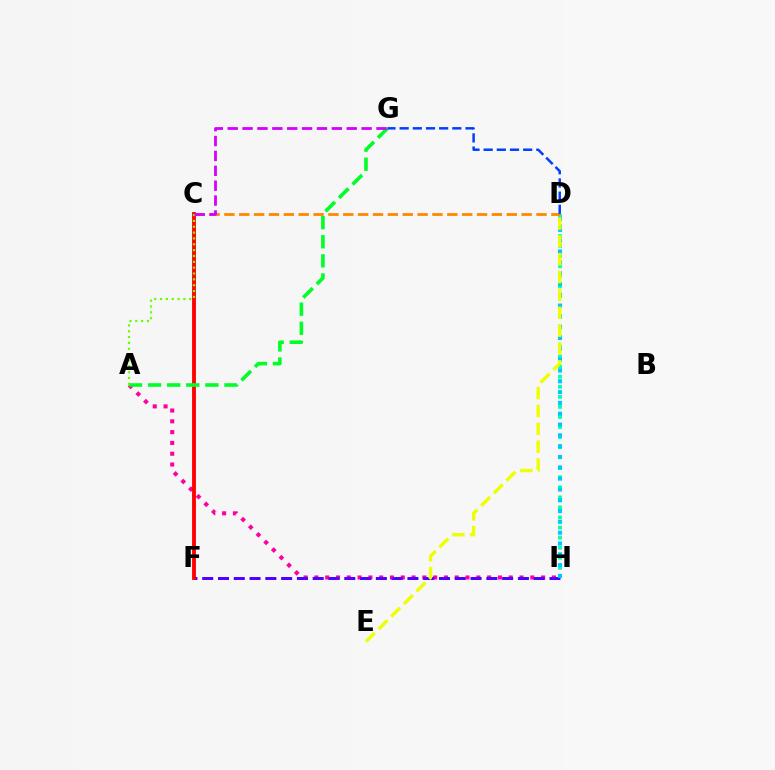{('A', 'H'): [{'color': '#ff00a0', 'line_style': 'dotted', 'thickness': 2.93}], ('D', 'H'): [{'color': '#00ffaf', 'line_style': 'dotted', 'thickness': 2.73}, {'color': '#00c7ff', 'line_style': 'dotted', 'thickness': 2.94}], ('F', 'H'): [{'color': '#4f00ff', 'line_style': 'dashed', 'thickness': 2.14}], ('C', 'D'): [{'color': '#ff8800', 'line_style': 'dashed', 'thickness': 2.02}], ('D', 'E'): [{'color': '#eeff00', 'line_style': 'dashed', 'thickness': 2.42}], ('C', 'F'): [{'color': '#ff0000', 'line_style': 'solid', 'thickness': 2.77}], ('A', 'G'): [{'color': '#00ff27', 'line_style': 'dashed', 'thickness': 2.59}], ('A', 'C'): [{'color': '#66ff00', 'line_style': 'dotted', 'thickness': 1.59}], ('C', 'G'): [{'color': '#d600ff', 'line_style': 'dashed', 'thickness': 2.02}], ('D', 'G'): [{'color': '#003fff', 'line_style': 'dashed', 'thickness': 1.79}]}